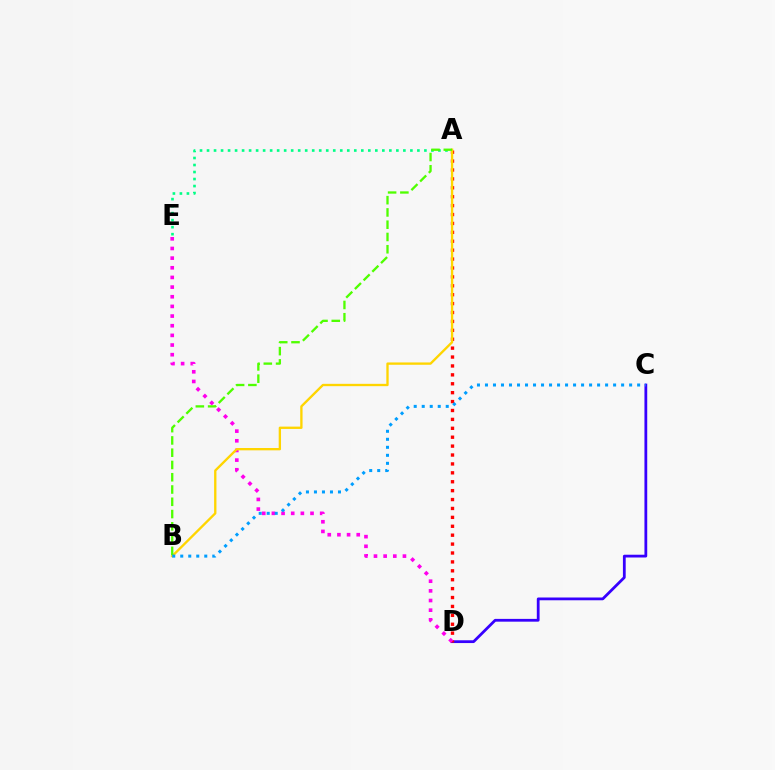{('C', 'D'): [{'color': '#3700ff', 'line_style': 'solid', 'thickness': 2.0}], ('A', 'D'): [{'color': '#ff0000', 'line_style': 'dotted', 'thickness': 2.42}], ('D', 'E'): [{'color': '#ff00ed', 'line_style': 'dotted', 'thickness': 2.62}], ('A', 'E'): [{'color': '#00ff86', 'line_style': 'dotted', 'thickness': 1.91}], ('A', 'B'): [{'color': '#ffd500', 'line_style': 'solid', 'thickness': 1.68}, {'color': '#4fff00', 'line_style': 'dashed', 'thickness': 1.67}], ('B', 'C'): [{'color': '#009eff', 'line_style': 'dotted', 'thickness': 2.18}]}